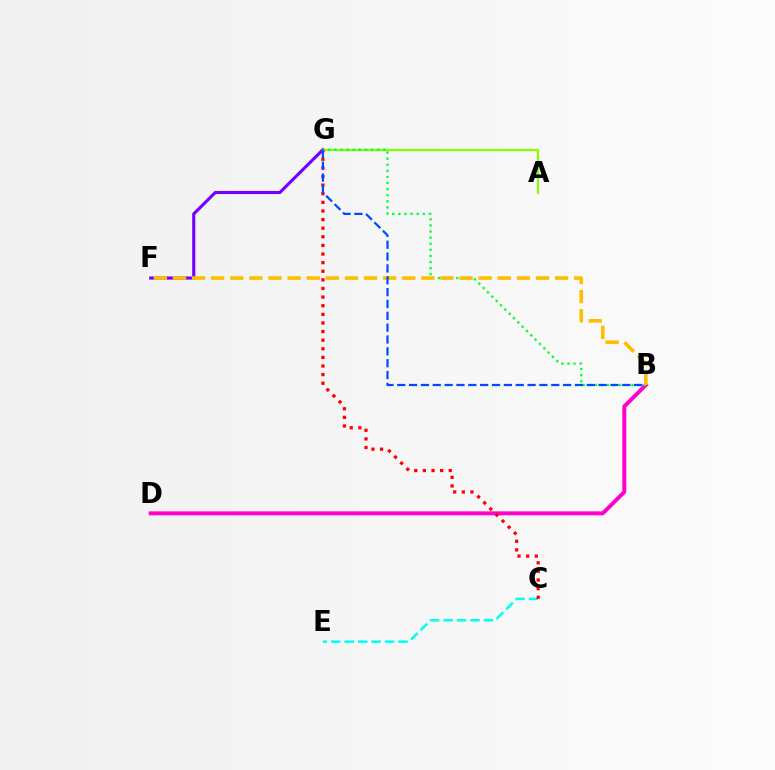{('B', 'D'): [{'color': '#ff00cf', 'line_style': 'solid', 'thickness': 2.85}], ('C', 'E'): [{'color': '#00fff6', 'line_style': 'dashed', 'thickness': 1.83}], ('F', 'G'): [{'color': '#7200ff', 'line_style': 'solid', 'thickness': 2.25}], ('A', 'G'): [{'color': '#84ff00', 'line_style': 'solid', 'thickness': 1.59}], ('C', 'G'): [{'color': '#ff0000', 'line_style': 'dotted', 'thickness': 2.34}], ('B', 'G'): [{'color': '#00ff39', 'line_style': 'dotted', 'thickness': 1.66}, {'color': '#004bff', 'line_style': 'dashed', 'thickness': 1.61}], ('B', 'F'): [{'color': '#ffbd00', 'line_style': 'dashed', 'thickness': 2.6}]}